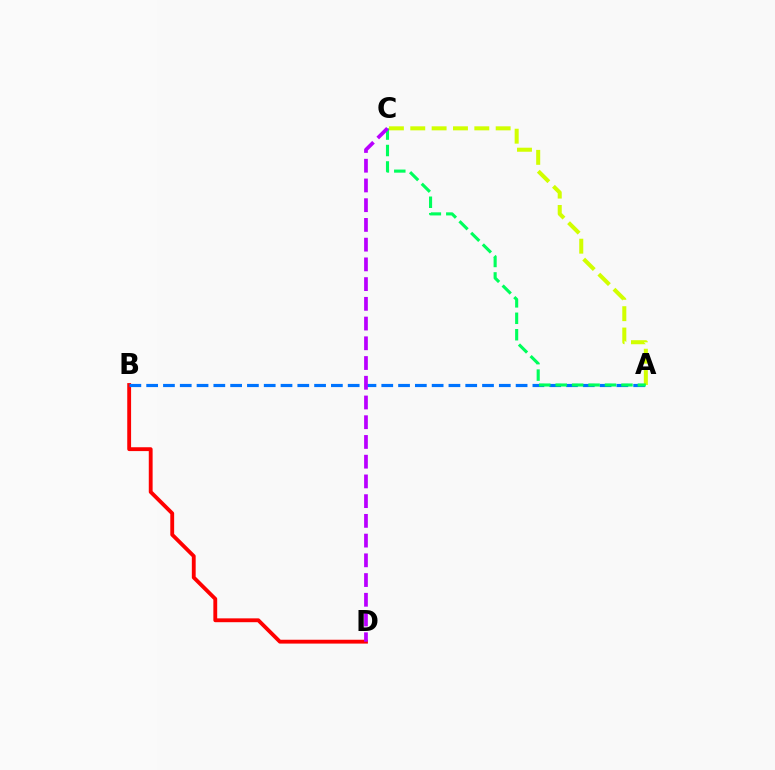{('B', 'D'): [{'color': '#ff0000', 'line_style': 'solid', 'thickness': 2.77}], ('A', 'B'): [{'color': '#0074ff', 'line_style': 'dashed', 'thickness': 2.28}], ('A', 'C'): [{'color': '#d1ff00', 'line_style': 'dashed', 'thickness': 2.9}, {'color': '#00ff5c', 'line_style': 'dashed', 'thickness': 2.23}], ('C', 'D'): [{'color': '#b900ff', 'line_style': 'dashed', 'thickness': 2.68}]}